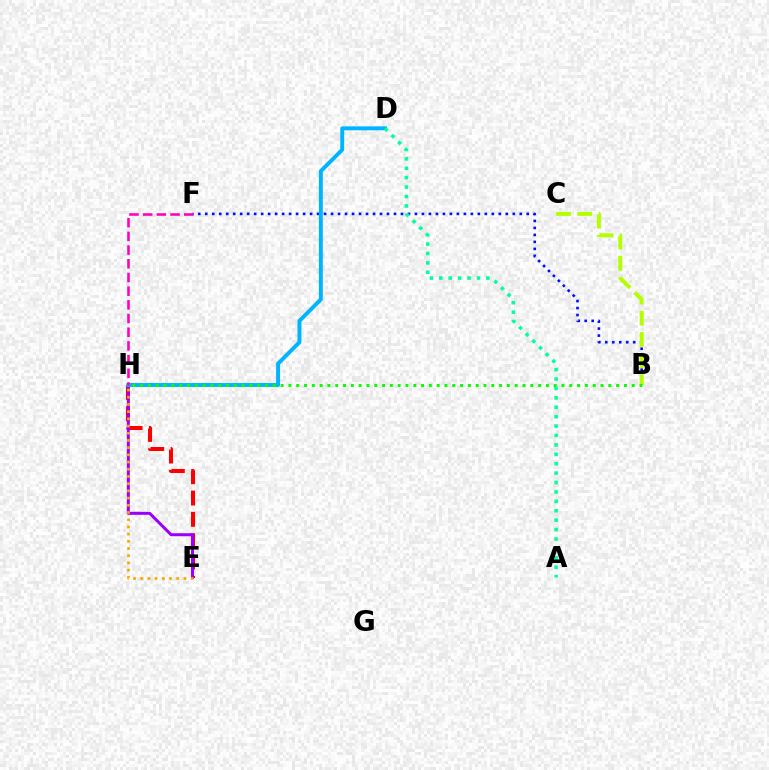{('E', 'H'): [{'color': '#ff0000', 'line_style': 'dashed', 'thickness': 2.9}, {'color': '#9b00ff', 'line_style': 'solid', 'thickness': 2.17}, {'color': '#ffa500', 'line_style': 'dotted', 'thickness': 1.96}], ('B', 'F'): [{'color': '#0010ff', 'line_style': 'dotted', 'thickness': 1.9}], ('B', 'C'): [{'color': '#b3ff00', 'line_style': 'dashed', 'thickness': 2.88}], ('D', 'H'): [{'color': '#00b5ff', 'line_style': 'solid', 'thickness': 2.84}], ('F', 'H'): [{'color': '#ff00bd', 'line_style': 'dashed', 'thickness': 1.86}], ('A', 'D'): [{'color': '#00ff9d', 'line_style': 'dotted', 'thickness': 2.56}], ('B', 'H'): [{'color': '#08ff00', 'line_style': 'dotted', 'thickness': 2.12}]}